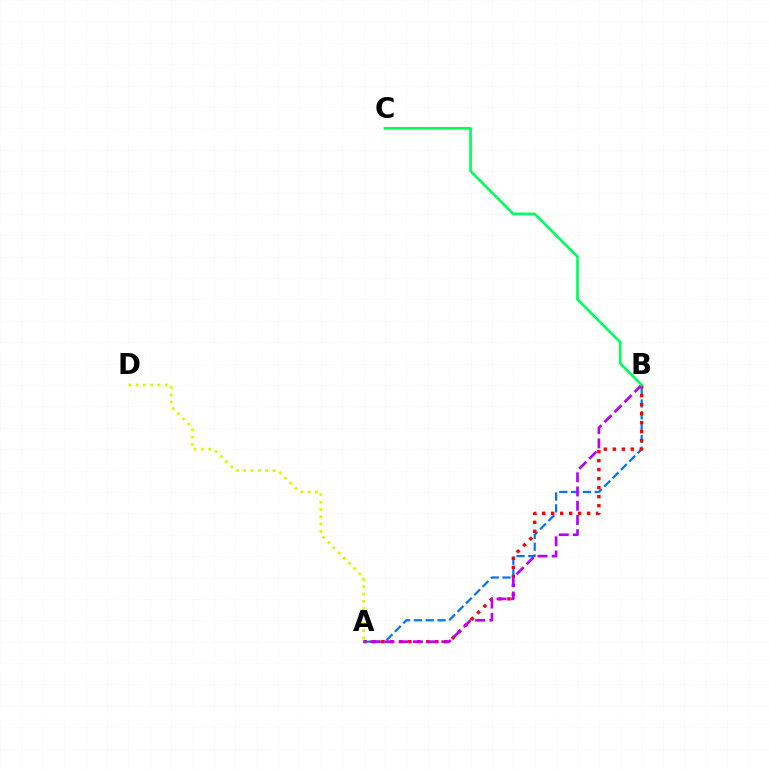{('A', 'B'): [{'color': '#0074ff', 'line_style': 'dashed', 'thickness': 1.6}, {'color': '#ff0000', 'line_style': 'dotted', 'thickness': 2.44}, {'color': '#b900ff', 'line_style': 'dashed', 'thickness': 1.93}], ('A', 'D'): [{'color': '#d1ff00', 'line_style': 'dotted', 'thickness': 1.99}], ('B', 'C'): [{'color': '#00ff5c', 'line_style': 'solid', 'thickness': 1.91}]}